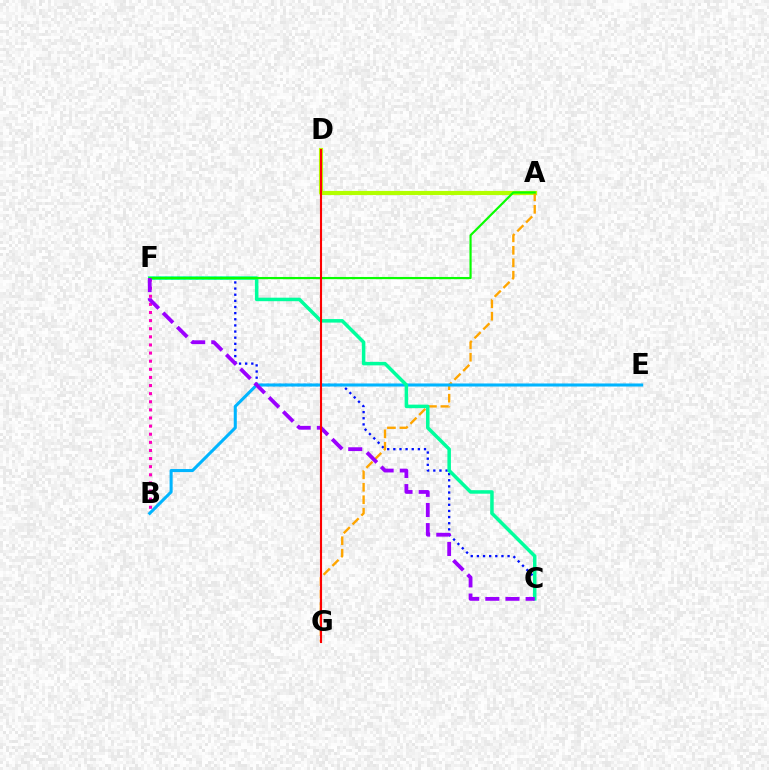{('C', 'F'): [{'color': '#0010ff', 'line_style': 'dotted', 'thickness': 1.67}, {'color': '#00ff9d', 'line_style': 'solid', 'thickness': 2.53}, {'color': '#9b00ff', 'line_style': 'dashed', 'thickness': 2.74}], ('A', 'D'): [{'color': '#b3ff00', 'line_style': 'solid', 'thickness': 2.99}], ('A', 'G'): [{'color': '#ffa500', 'line_style': 'dashed', 'thickness': 1.69}], ('B', 'E'): [{'color': '#00b5ff', 'line_style': 'solid', 'thickness': 2.2}], ('B', 'F'): [{'color': '#ff00bd', 'line_style': 'dotted', 'thickness': 2.21}], ('A', 'F'): [{'color': '#08ff00', 'line_style': 'solid', 'thickness': 1.57}], ('D', 'G'): [{'color': '#ff0000', 'line_style': 'solid', 'thickness': 1.52}]}